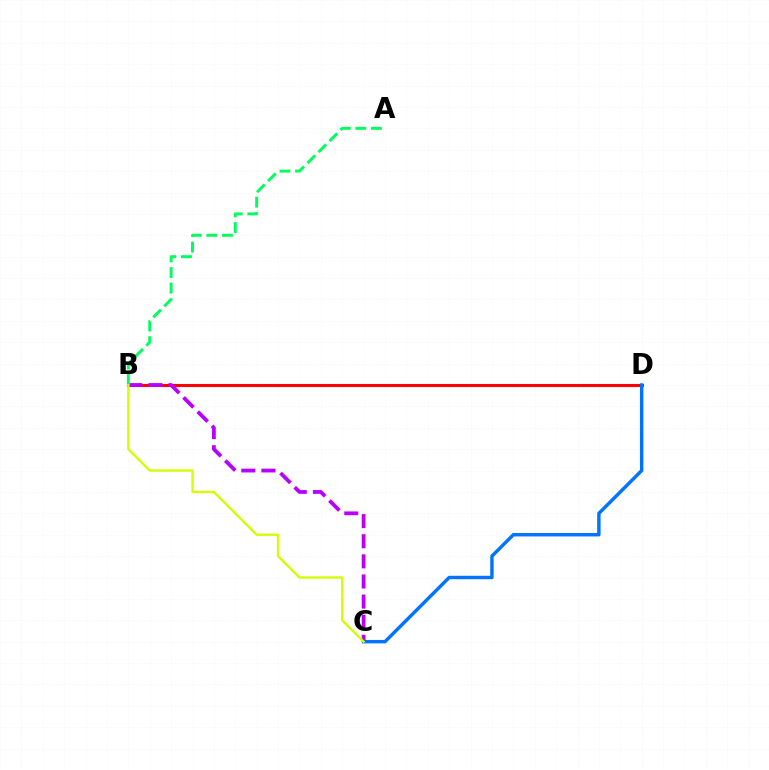{('B', 'D'): [{'color': '#ff0000', 'line_style': 'solid', 'thickness': 2.2}], ('B', 'C'): [{'color': '#b900ff', 'line_style': 'dashed', 'thickness': 2.73}, {'color': '#d1ff00', 'line_style': 'solid', 'thickness': 1.68}], ('A', 'B'): [{'color': '#00ff5c', 'line_style': 'dashed', 'thickness': 2.12}], ('C', 'D'): [{'color': '#0074ff', 'line_style': 'solid', 'thickness': 2.47}]}